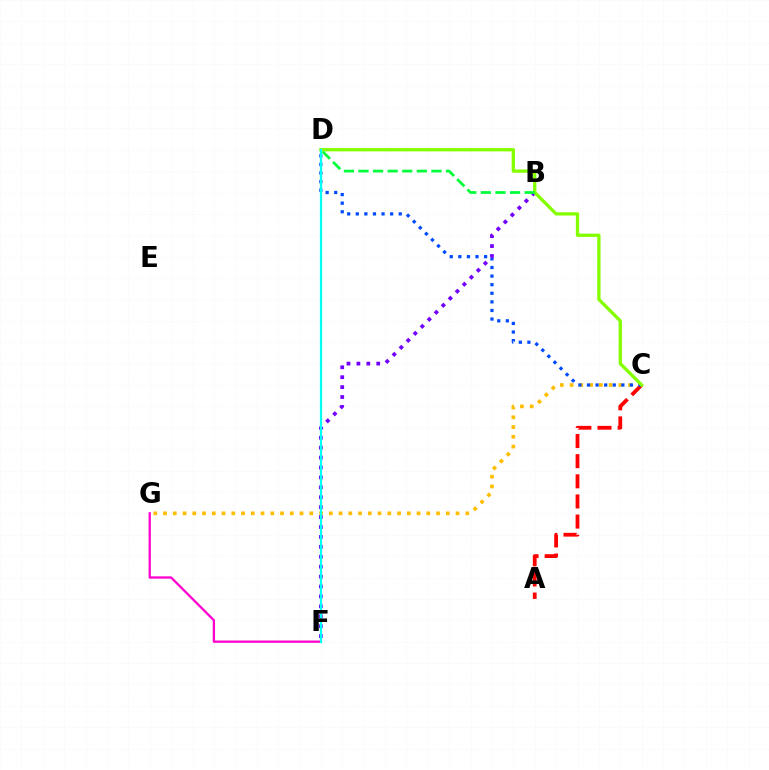{('C', 'G'): [{'color': '#ffbd00', 'line_style': 'dotted', 'thickness': 2.65}], ('F', 'G'): [{'color': '#ff00cf', 'line_style': 'solid', 'thickness': 1.65}], ('A', 'C'): [{'color': '#ff0000', 'line_style': 'dashed', 'thickness': 2.73}], ('C', 'D'): [{'color': '#004bff', 'line_style': 'dotted', 'thickness': 2.33}, {'color': '#84ff00', 'line_style': 'solid', 'thickness': 2.38}], ('B', 'F'): [{'color': '#7200ff', 'line_style': 'dotted', 'thickness': 2.69}], ('D', 'F'): [{'color': '#00fff6', 'line_style': 'solid', 'thickness': 1.62}], ('B', 'D'): [{'color': '#00ff39', 'line_style': 'dashed', 'thickness': 1.98}]}